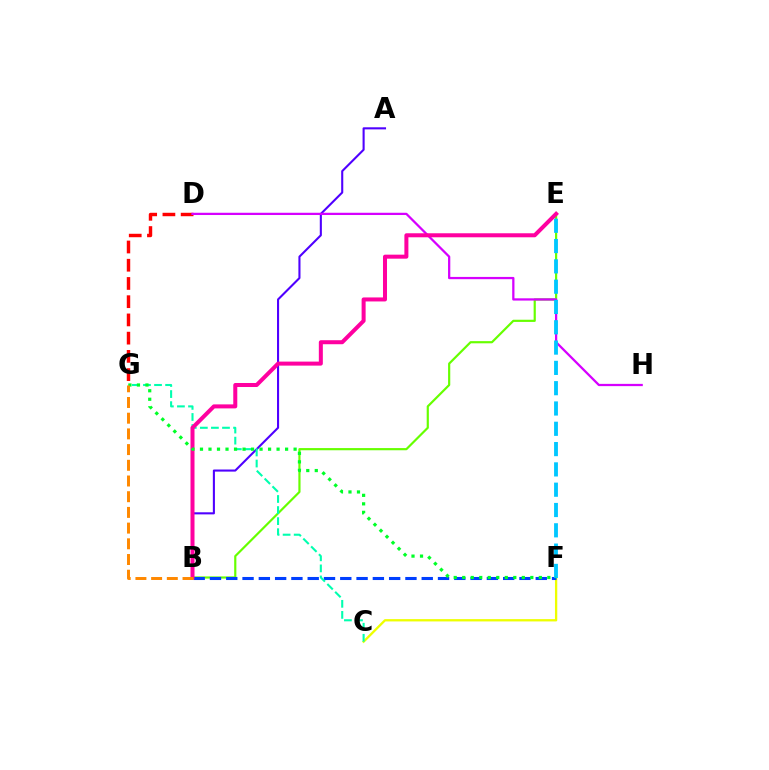{('A', 'B'): [{'color': '#4f00ff', 'line_style': 'solid', 'thickness': 1.5}], ('C', 'F'): [{'color': '#eeff00', 'line_style': 'solid', 'thickness': 1.66}], ('D', 'G'): [{'color': '#ff0000', 'line_style': 'dashed', 'thickness': 2.48}], ('B', 'E'): [{'color': '#66ff00', 'line_style': 'solid', 'thickness': 1.57}, {'color': '#ff00a0', 'line_style': 'solid', 'thickness': 2.89}], ('B', 'F'): [{'color': '#003fff', 'line_style': 'dashed', 'thickness': 2.21}], ('D', 'H'): [{'color': '#d600ff', 'line_style': 'solid', 'thickness': 1.63}], ('E', 'F'): [{'color': '#00c7ff', 'line_style': 'dashed', 'thickness': 2.76}], ('C', 'G'): [{'color': '#00ffaf', 'line_style': 'dashed', 'thickness': 1.5}], ('F', 'G'): [{'color': '#00ff27', 'line_style': 'dotted', 'thickness': 2.31}], ('B', 'G'): [{'color': '#ff8800', 'line_style': 'dashed', 'thickness': 2.13}]}